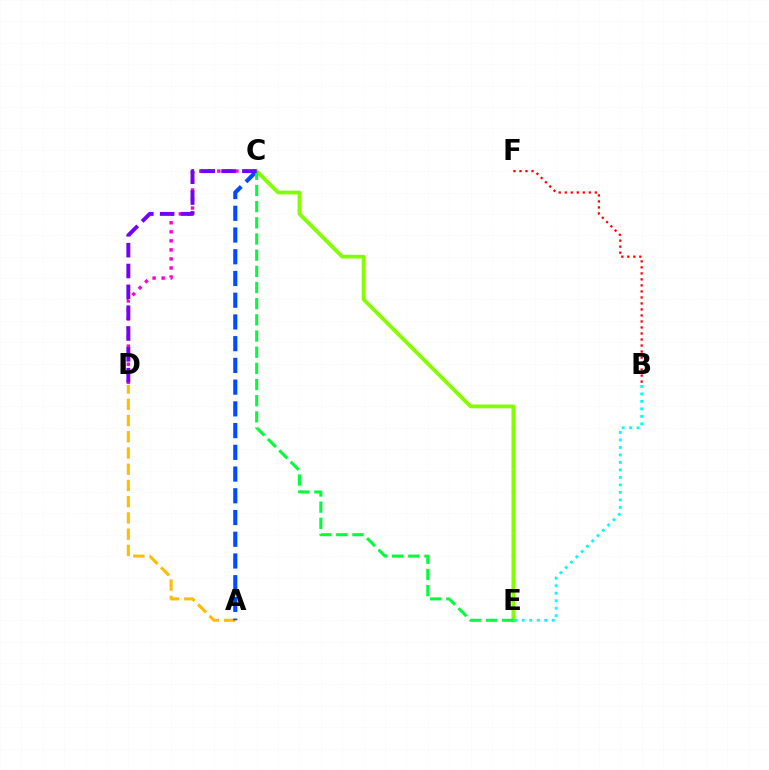{('A', 'D'): [{'color': '#ffbd00', 'line_style': 'dashed', 'thickness': 2.21}], ('C', 'D'): [{'color': '#ff00cf', 'line_style': 'dotted', 'thickness': 2.45}, {'color': '#7200ff', 'line_style': 'dashed', 'thickness': 2.83}], ('C', 'E'): [{'color': '#84ff00', 'line_style': 'solid', 'thickness': 2.73}, {'color': '#00ff39', 'line_style': 'dashed', 'thickness': 2.2}], ('A', 'C'): [{'color': '#004bff', 'line_style': 'dashed', 'thickness': 2.95}], ('B', 'E'): [{'color': '#00fff6', 'line_style': 'dotted', 'thickness': 2.04}], ('B', 'F'): [{'color': '#ff0000', 'line_style': 'dotted', 'thickness': 1.63}]}